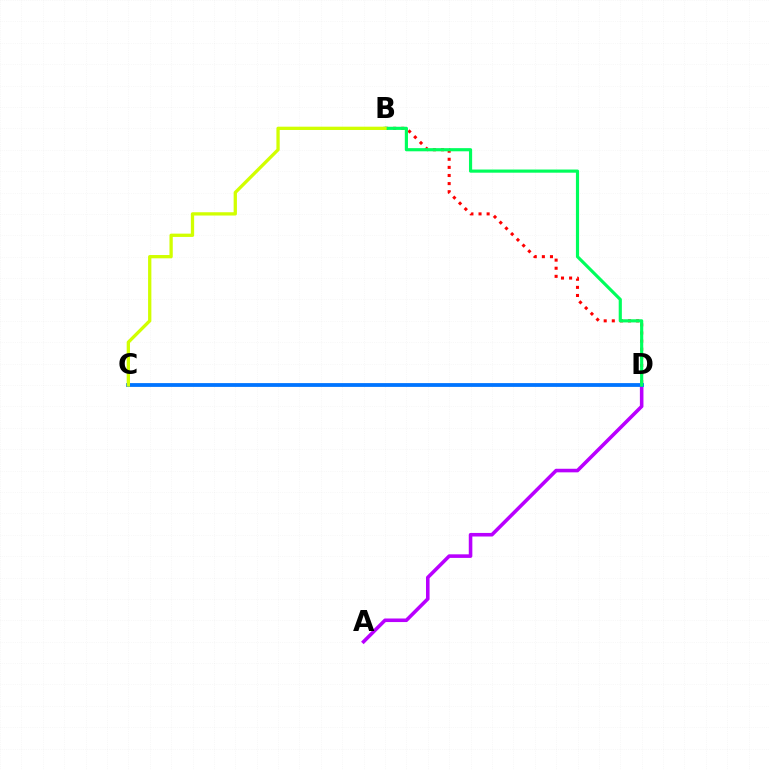{('A', 'D'): [{'color': '#b900ff', 'line_style': 'solid', 'thickness': 2.57}], ('B', 'D'): [{'color': '#ff0000', 'line_style': 'dotted', 'thickness': 2.2}, {'color': '#00ff5c', 'line_style': 'solid', 'thickness': 2.27}], ('C', 'D'): [{'color': '#0074ff', 'line_style': 'solid', 'thickness': 2.73}], ('B', 'C'): [{'color': '#d1ff00', 'line_style': 'solid', 'thickness': 2.37}]}